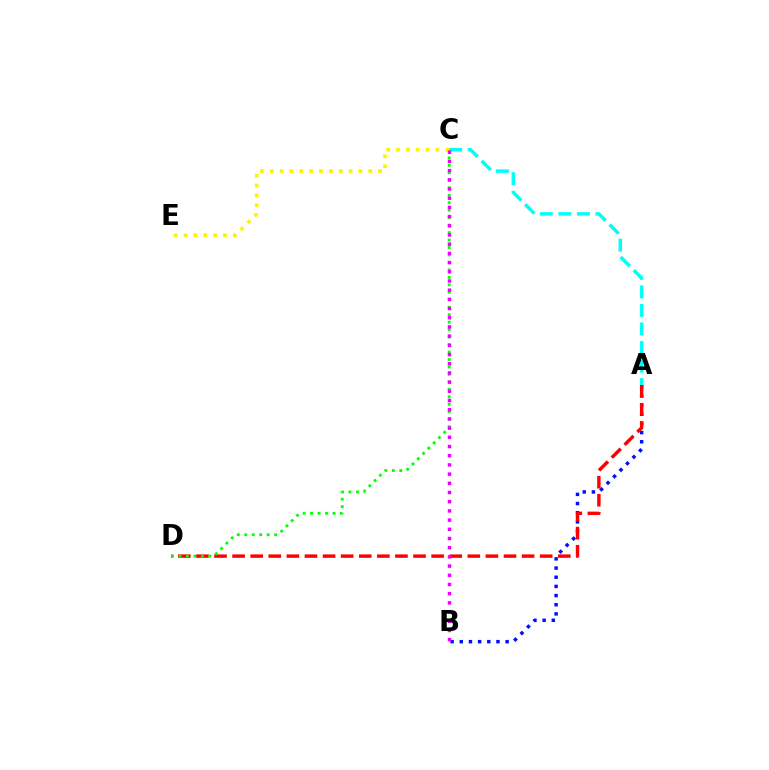{('A', 'B'): [{'color': '#0010ff', 'line_style': 'dotted', 'thickness': 2.49}], ('A', 'D'): [{'color': '#ff0000', 'line_style': 'dashed', 'thickness': 2.46}], ('C', 'D'): [{'color': '#08ff00', 'line_style': 'dotted', 'thickness': 2.03}], ('A', 'C'): [{'color': '#00fff6', 'line_style': 'dashed', 'thickness': 2.52}], ('C', 'E'): [{'color': '#fcf500', 'line_style': 'dotted', 'thickness': 2.68}], ('B', 'C'): [{'color': '#ee00ff', 'line_style': 'dotted', 'thickness': 2.5}]}